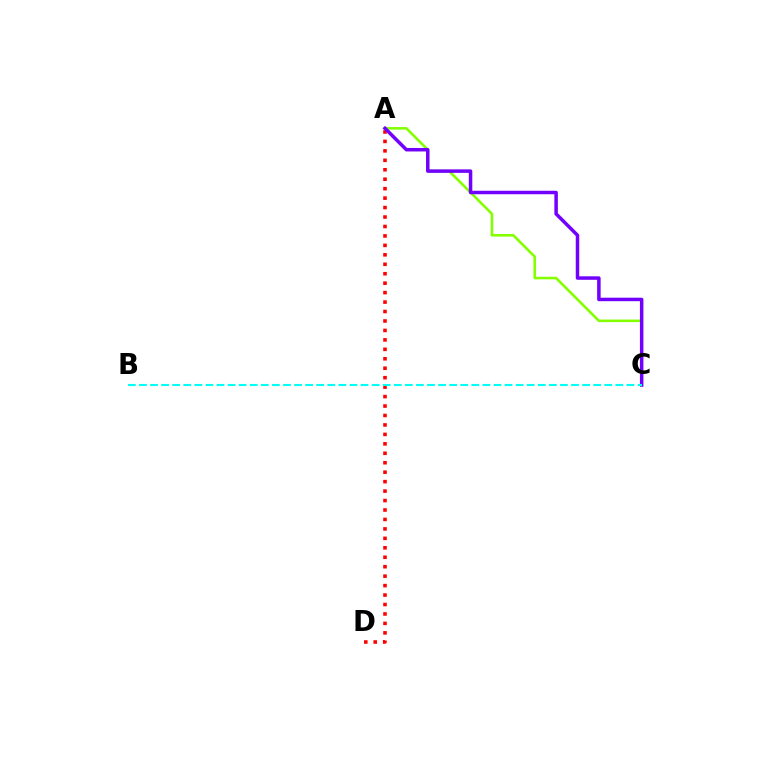{('A', 'C'): [{'color': '#84ff00', 'line_style': 'solid', 'thickness': 1.86}, {'color': '#7200ff', 'line_style': 'solid', 'thickness': 2.52}], ('A', 'D'): [{'color': '#ff0000', 'line_style': 'dotted', 'thickness': 2.57}], ('B', 'C'): [{'color': '#00fff6', 'line_style': 'dashed', 'thickness': 1.51}]}